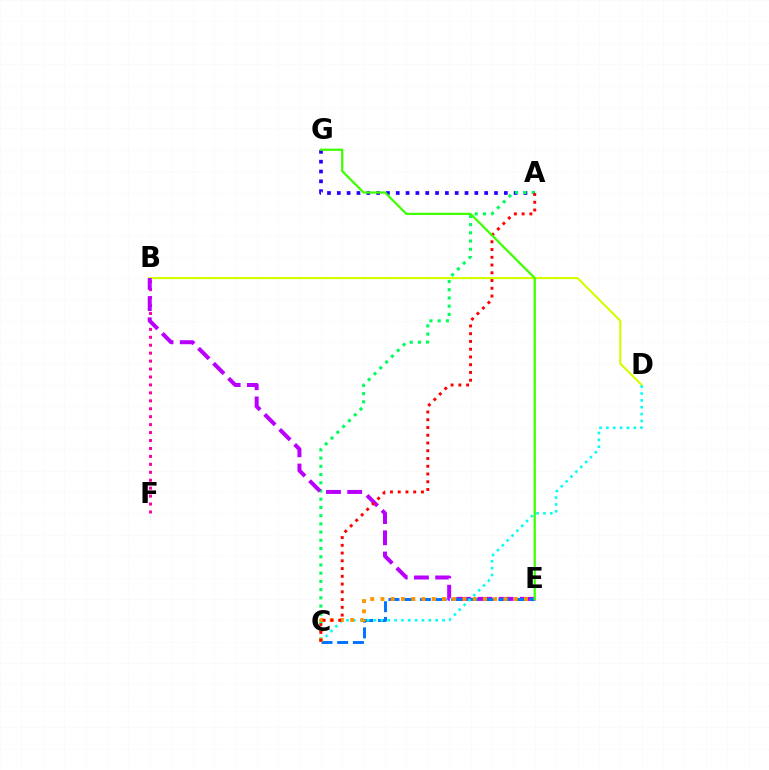{('A', 'G'): [{'color': '#2500ff', 'line_style': 'dotted', 'thickness': 2.67}], ('B', 'D'): [{'color': '#d1ff00', 'line_style': 'solid', 'thickness': 1.54}], ('A', 'C'): [{'color': '#00ff5c', 'line_style': 'dotted', 'thickness': 2.23}, {'color': '#ff0000', 'line_style': 'dotted', 'thickness': 2.11}], ('B', 'F'): [{'color': '#ff00ac', 'line_style': 'dotted', 'thickness': 2.16}], ('B', 'E'): [{'color': '#b900ff', 'line_style': 'dashed', 'thickness': 2.88}], ('C', 'E'): [{'color': '#0074ff', 'line_style': 'dashed', 'thickness': 2.13}, {'color': '#ff9400', 'line_style': 'dotted', 'thickness': 2.79}], ('C', 'D'): [{'color': '#00fff6', 'line_style': 'dotted', 'thickness': 1.86}], ('E', 'G'): [{'color': '#3dff00', 'line_style': 'solid', 'thickness': 1.6}]}